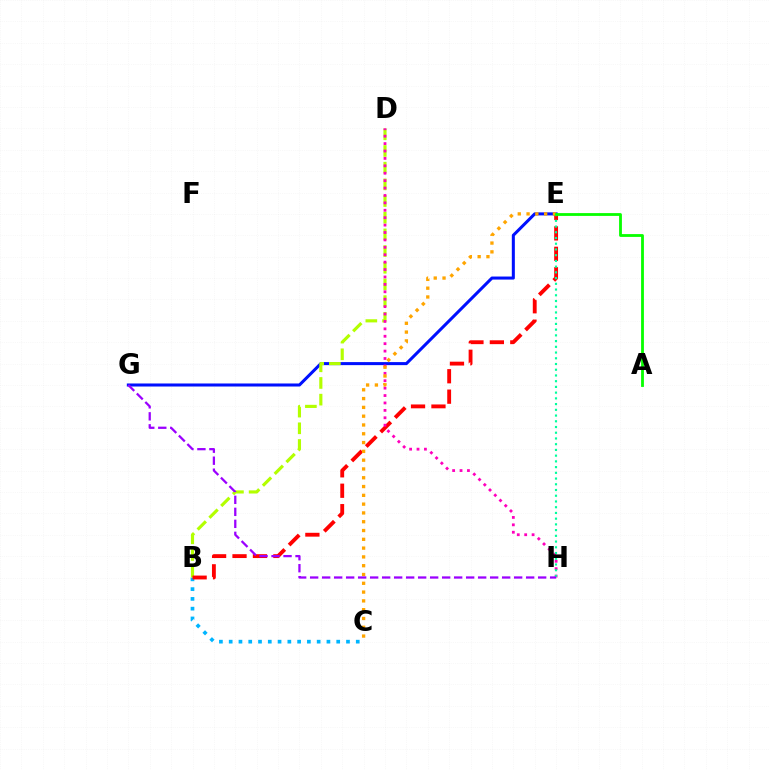{('B', 'C'): [{'color': '#00b5ff', 'line_style': 'dotted', 'thickness': 2.66}], ('E', 'G'): [{'color': '#0010ff', 'line_style': 'solid', 'thickness': 2.19}], ('B', 'D'): [{'color': '#b3ff00', 'line_style': 'dashed', 'thickness': 2.27}], ('B', 'E'): [{'color': '#ff0000', 'line_style': 'dashed', 'thickness': 2.78}], ('D', 'H'): [{'color': '#ff00bd', 'line_style': 'dotted', 'thickness': 2.01}], ('C', 'E'): [{'color': '#ffa500', 'line_style': 'dotted', 'thickness': 2.39}], ('E', 'H'): [{'color': '#00ff9d', 'line_style': 'dotted', 'thickness': 1.56}], ('G', 'H'): [{'color': '#9b00ff', 'line_style': 'dashed', 'thickness': 1.63}], ('A', 'E'): [{'color': '#08ff00', 'line_style': 'solid', 'thickness': 2.02}]}